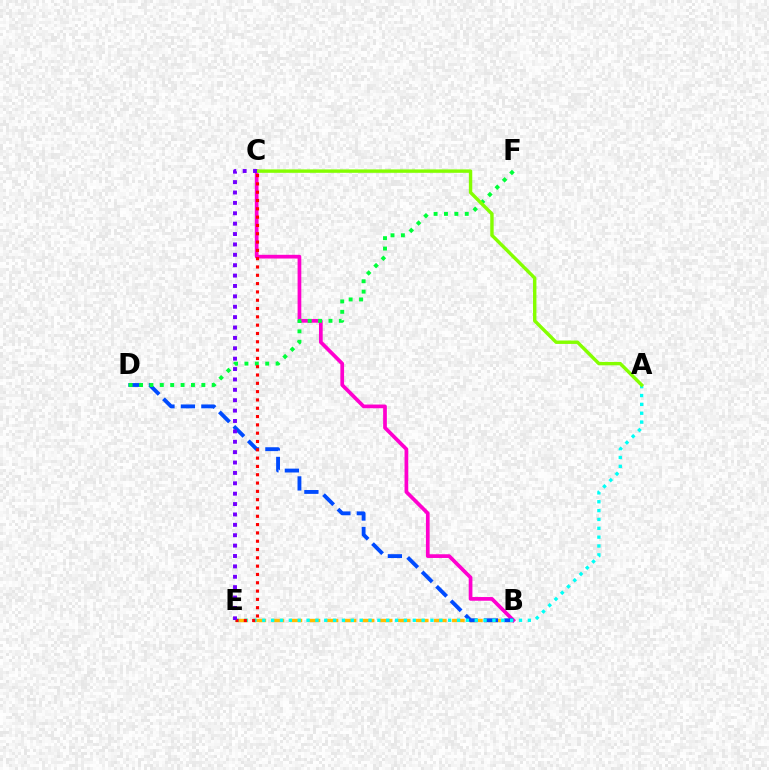{('B', 'E'): [{'color': '#ffbd00', 'line_style': 'dashed', 'thickness': 2.45}], ('B', 'C'): [{'color': '#ff00cf', 'line_style': 'solid', 'thickness': 2.67}], ('B', 'D'): [{'color': '#004bff', 'line_style': 'dashed', 'thickness': 2.78}], ('D', 'F'): [{'color': '#00ff39', 'line_style': 'dotted', 'thickness': 2.82}], ('A', 'E'): [{'color': '#00fff6', 'line_style': 'dotted', 'thickness': 2.41}], ('A', 'C'): [{'color': '#84ff00', 'line_style': 'solid', 'thickness': 2.45}], ('C', 'E'): [{'color': '#ff0000', 'line_style': 'dotted', 'thickness': 2.26}, {'color': '#7200ff', 'line_style': 'dotted', 'thickness': 2.82}]}